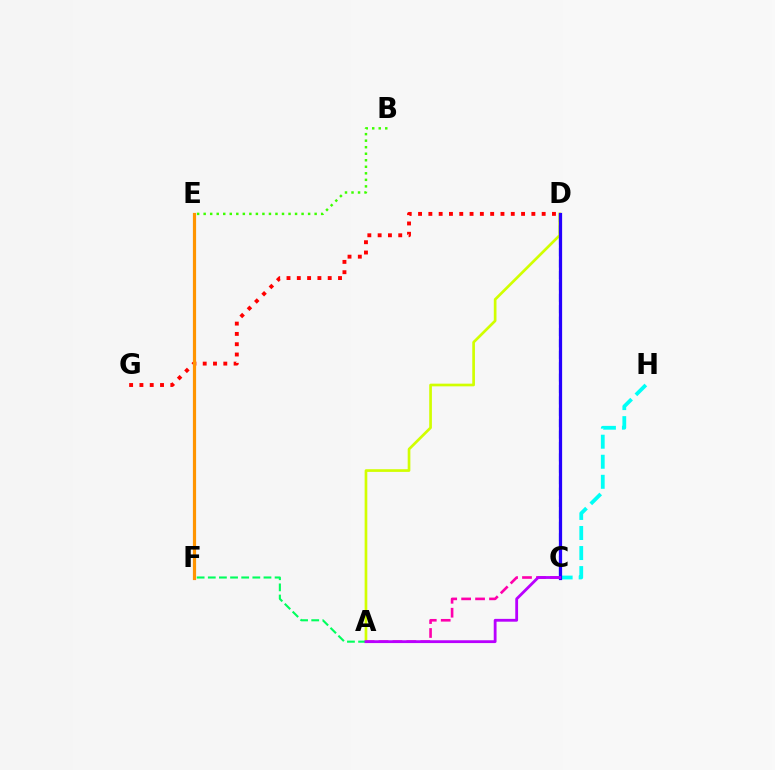{('D', 'G'): [{'color': '#ff0000', 'line_style': 'dotted', 'thickness': 2.8}], ('E', 'F'): [{'color': '#ff9400', 'line_style': 'solid', 'thickness': 2.3}], ('A', 'D'): [{'color': '#d1ff00', 'line_style': 'solid', 'thickness': 1.93}], ('B', 'E'): [{'color': '#3dff00', 'line_style': 'dotted', 'thickness': 1.77}], ('C', 'H'): [{'color': '#00fff6', 'line_style': 'dashed', 'thickness': 2.72}], ('A', 'C'): [{'color': '#ff00ac', 'line_style': 'dashed', 'thickness': 1.89}, {'color': '#b900ff', 'line_style': 'solid', 'thickness': 2.03}], ('A', 'F'): [{'color': '#00ff5c', 'line_style': 'dashed', 'thickness': 1.51}], ('C', 'D'): [{'color': '#0074ff', 'line_style': 'dashed', 'thickness': 1.55}, {'color': '#2500ff', 'line_style': 'solid', 'thickness': 2.33}]}